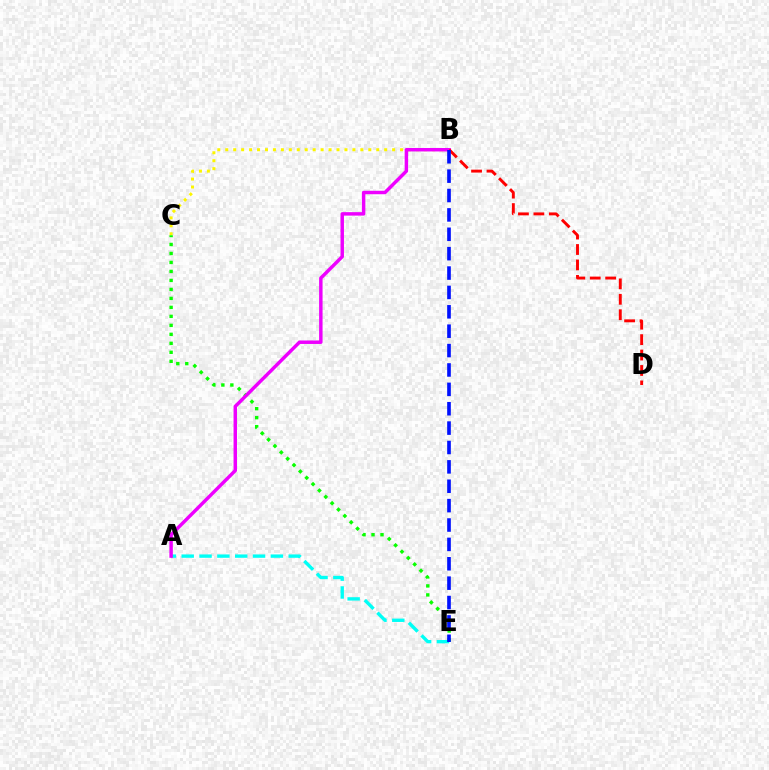{('A', 'E'): [{'color': '#00fff6', 'line_style': 'dashed', 'thickness': 2.42}], ('B', 'C'): [{'color': '#fcf500', 'line_style': 'dotted', 'thickness': 2.16}], ('C', 'E'): [{'color': '#08ff00', 'line_style': 'dotted', 'thickness': 2.44}], ('A', 'B'): [{'color': '#ee00ff', 'line_style': 'solid', 'thickness': 2.49}], ('B', 'D'): [{'color': '#ff0000', 'line_style': 'dashed', 'thickness': 2.1}], ('B', 'E'): [{'color': '#0010ff', 'line_style': 'dashed', 'thickness': 2.63}]}